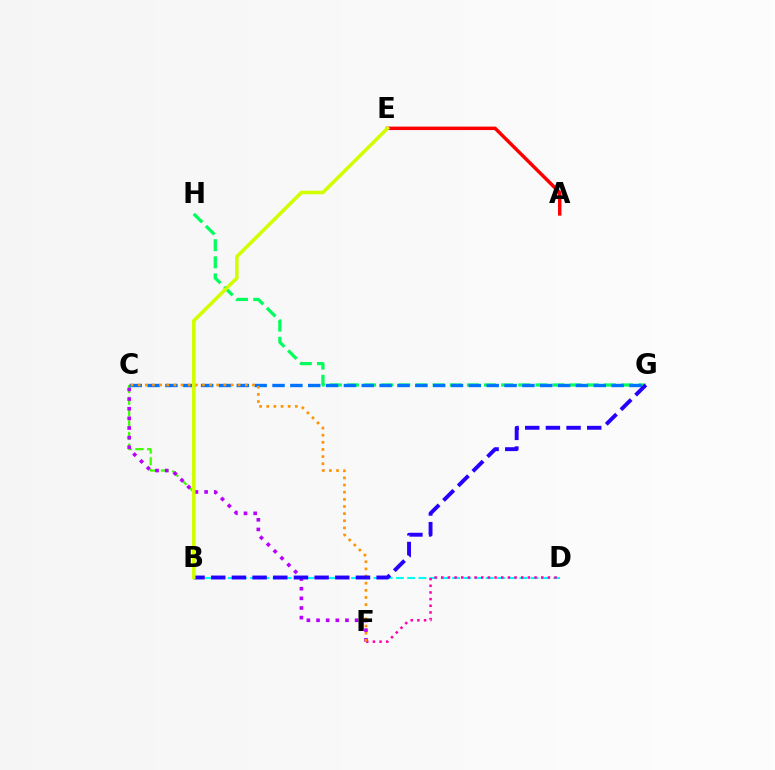{('B', 'D'): [{'color': '#00fff6', 'line_style': 'dashed', 'thickness': 1.52}], ('D', 'F'): [{'color': '#ff00ac', 'line_style': 'dotted', 'thickness': 1.81}], ('B', 'C'): [{'color': '#3dff00', 'line_style': 'dashed', 'thickness': 1.59}], ('C', 'F'): [{'color': '#b900ff', 'line_style': 'dotted', 'thickness': 2.62}, {'color': '#ff9400', 'line_style': 'dotted', 'thickness': 1.94}], ('G', 'H'): [{'color': '#00ff5c', 'line_style': 'dashed', 'thickness': 2.33}], ('C', 'G'): [{'color': '#0074ff', 'line_style': 'dashed', 'thickness': 2.42}], ('A', 'E'): [{'color': '#ff0000', 'line_style': 'solid', 'thickness': 2.49}], ('B', 'G'): [{'color': '#2500ff', 'line_style': 'dashed', 'thickness': 2.81}], ('B', 'E'): [{'color': '#d1ff00', 'line_style': 'solid', 'thickness': 2.56}]}